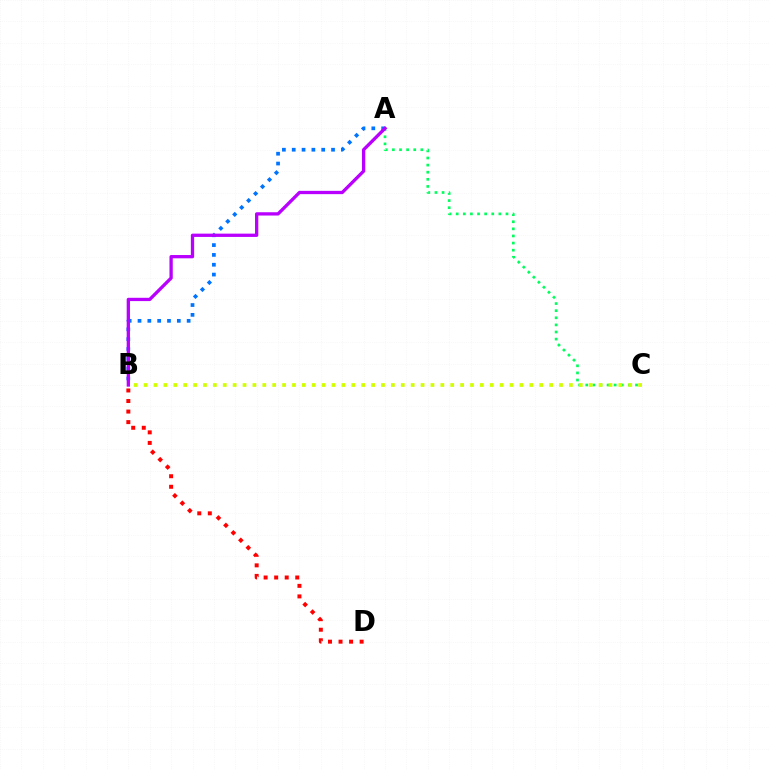{('A', 'C'): [{'color': '#00ff5c', 'line_style': 'dotted', 'thickness': 1.93}], ('A', 'B'): [{'color': '#0074ff', 'line_style': 'dotted', 'thickness': 2.67}, {'color': '#b900ff', 'line_style': 'solid', 'thickness': 2.37}], ('B', 'C'): [{'color': '#d1ff00', 'line_style': 'dotted', 'thickness': 2.69}], ('B', 'D'): [{'color': '#ff0000', 'line_style': 'dotted', 'thickness': 2.87}]}